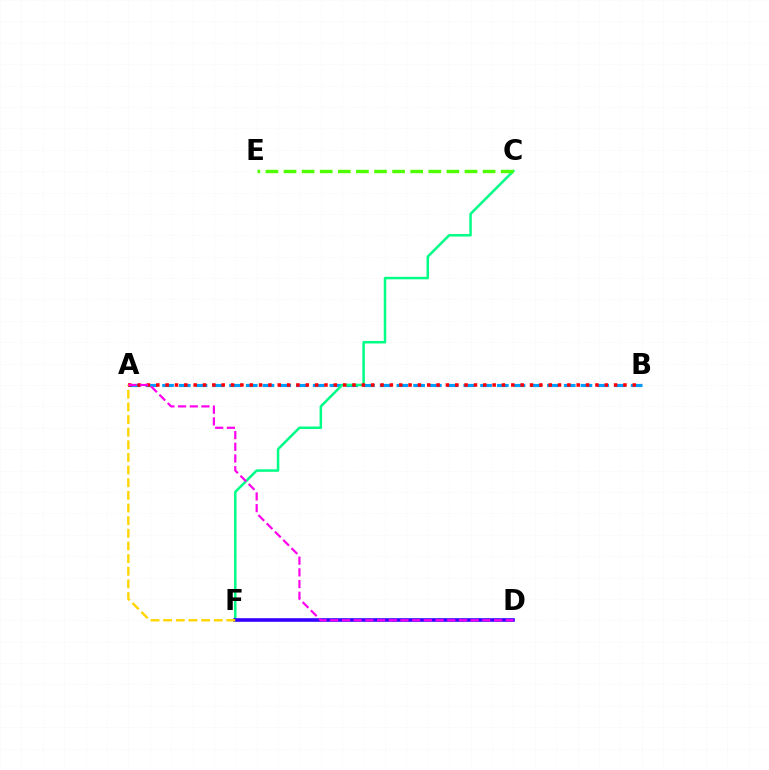{('A', 'B'): [{'color': '#009eff', 'line_style': 'dashed', 'thickness': 2.27}, {'color': '#ff0000', 'line_style': 'dotted', 'thickness': 2.54}], ('C', 'F'): [{'color': '#00ff86', 'line_style': 'solid', 'thickness': 1.81}], ('C', 'E'): [{'color': '#4fff00', 'line_style': 'dashed', 'thickness': 2.46}], ('D', 'F'): [{'color': '#3700ff', 'line_style': 'solid', 'thickness': 2.6}], ('A', 'F'): [{'color': '#ffd500', 'line_style': 'dashed', 'thickness': 1.72}], ('A', 'D'): [{'color': '#ff00ed', 'line_style': 'dashed', 'thickness': 1.59}]}